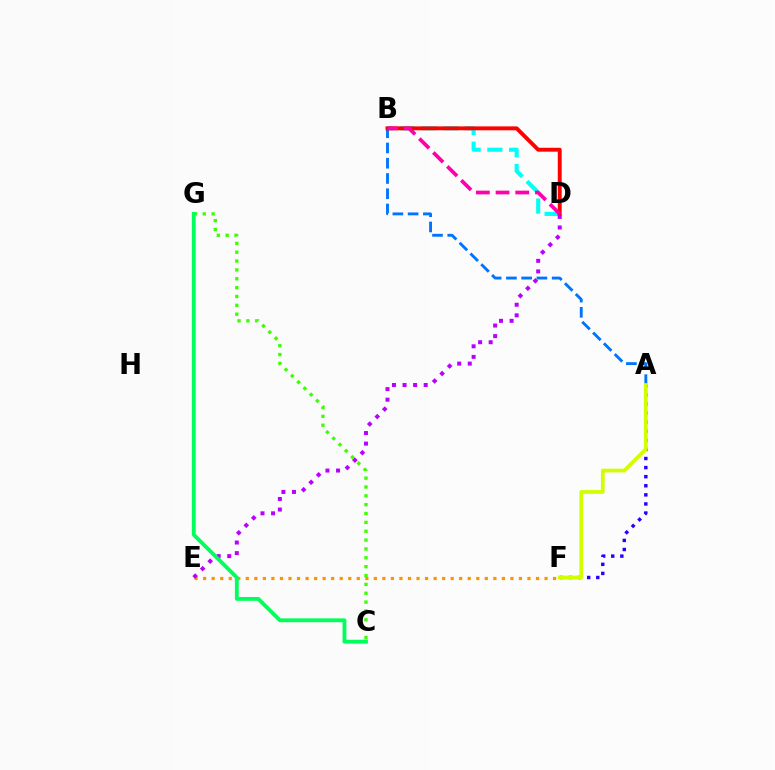{('B', 'D'): [{'color': '#00fff6', 'line_style': 'dashed', 'thickness': 2.96}, {'color': '#ff0000', 'line_style': 'solid', 'thickness': 2.82}, {'color': '#ff00ac', 'line_style': 'dashed', 'thickness': 2.68}], ('A', 'B'): [{'color': '#0074ff', 'line_style': 'dashed', 'thickness': 2.07}], ('C', 'G'): [{'color': '#3dff00', 'line_style': 'dotted', 'thickness': 2.41}, {'color': '#00ff5c', 'line_style': 'solid', 'thickness': 2.76}], ('A', 'F'): [{'color': '#2500ff', 'line_style': 'dotted', 'thickness': 2.47}, {'color': '#d1ff00', 'line_style': 'solid', 'thickness': 2.69}], ('E', 'F'): [{'color': '#ff9400', 'line_style': 'dotted', 'thickness': 2.32}], ('D', 'E'): [{'color': '#b900ff', 'line_style': 'dotted', 'thickness': 2.87}]}